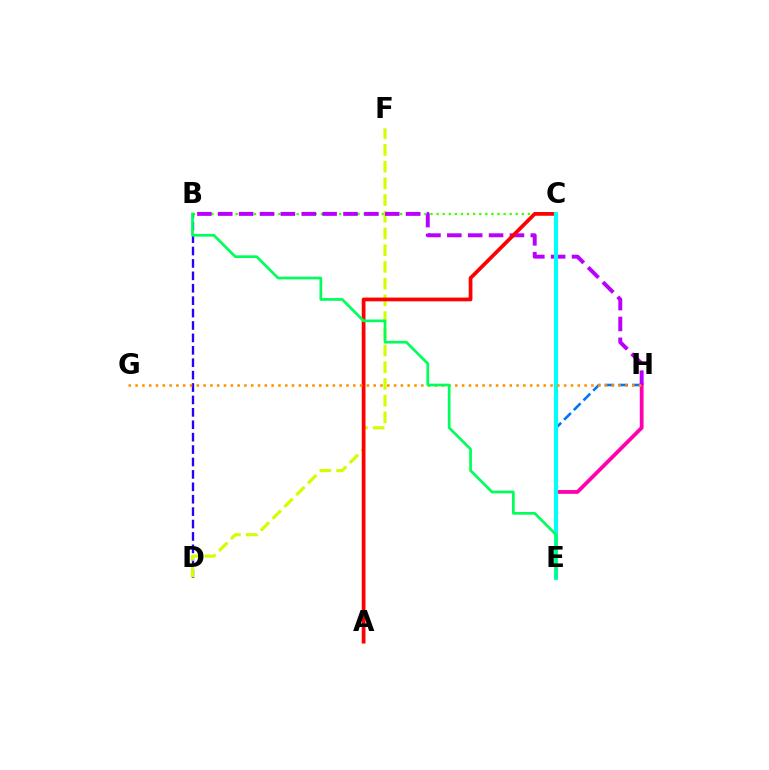{('E', 'H'): [{'color': '#0074ff', 'line_style': 'dashed', 'thickness': 1.87}, {'color': '#ff00ac', 'line_style': 'solid', 'thickness': 2.72}], ('B', 'C'): [{'color': '#3dff00', 'line_style': 'dotted', 'thickness': 1.65}], ('B', 'D'): [{'color': '#2500ff', 'line_style': 'dashed', 'thickness': 1.69}], ('D', 'F'): [{'color': '#d1ff00', 'line_style': 'dashed', 'thickness': 2.27}], ('B', 'H'): [{'color': '#b900ff', 'line_style': 'dashed', 'thickness': 2.84}], ('A', 'C'): [{'color': '#ff0000', 'line_style': 'solid', 'thickness': 2.69}], ('C', 'E'): [{'color': '#00fff6', 'line_style': 'solid', 'thickness': 2.96}], ('G', 'H'): [{'color': '#ff9400', 'line_style': 'dotted', 'thickness': 1.85}], ('B', 'E'): [{'color': '#00ff5c', 'line_style': 'solid', 'thickness': 1.95}]}